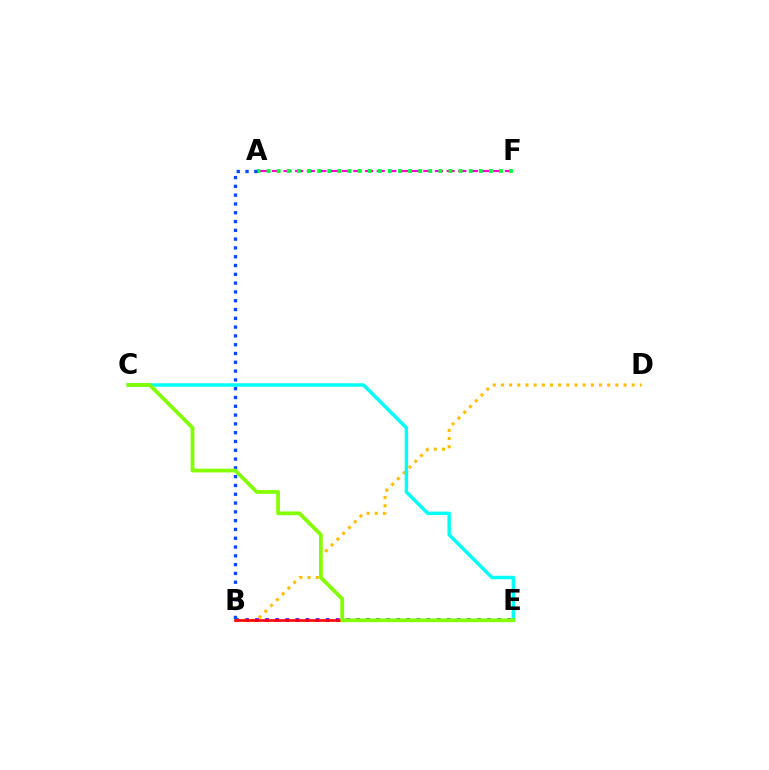{('B', 'E'): [{'color': '#7200ff', 'line_style': 'dotted', 'thickness': 2.74}, {'color': '#ff0000', 'line_style': 'solid', 'thickness': 1.87}], ('A', 'F'): [{'color': '#ff00cf', 'line_style': 'dashed', 'thickness': 1.58}, {'color': '#00ff39', 'line_style': 'dotted', 'thickness': 2.75}], ('B', 'D'): [{'color': '#ffbd00', 'line_style': 'dotted', 'thickness': 2.22}], ('C', 'E'): [{'color': '#00fff6', 'line_style': 'solid', 'thickness': 2.48}, {'color': '#84ff00', 'line_style': 'solid', 'thickness': 2.72}], ('A', 'B'): [{'color': '#004bff', 'line_style': 'dotted', 'thickness': 2.39}]}